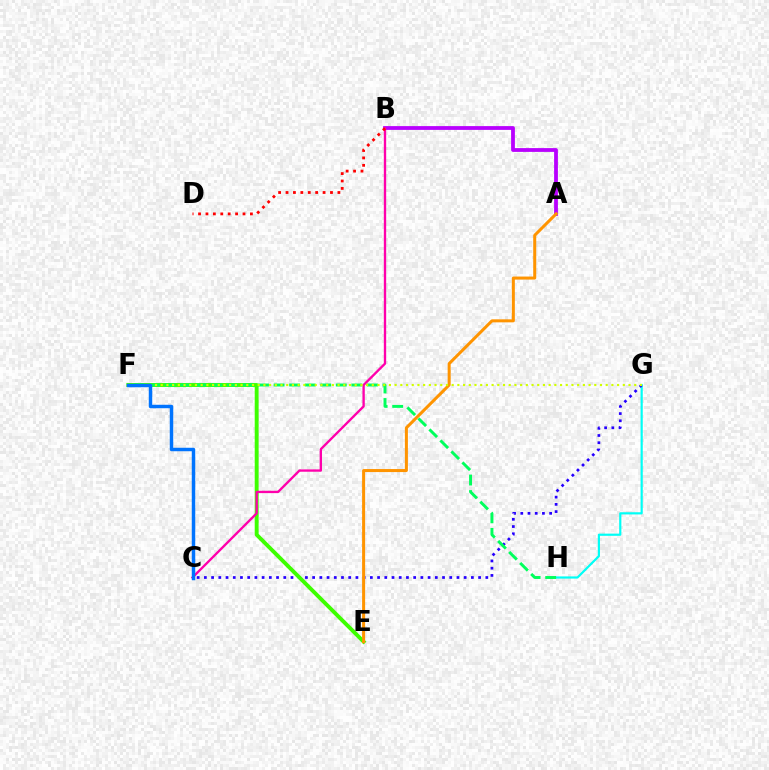{('G', 'H'): [{'color': '#00fff6', 'line_style': 'solid', 'thickness': 1.57}], ('A', 'B'): [{'color': '#b900ff', 'line_style': 'solid', 'thickness': 2.73}], ('C', 'G'): [{'color': '#2500ff', 'line_style': 'dotted', 'thickness': 1.96}], ('E', 'F'): [{'color': '#3dff00', 'line_style': 'solid', 'thickness': 2.81}], ('B', 'C'): [{'color': '#ff00ac', 'line_style': 'solid', 'thickness': 1.69}], ('A', 'E'): [{'color': '#ff9400', 'line_style': 'solid', 'thickness': 2.17}], ('F', 'H'): [{'color': '#00ff5c', 'line_style': 'dashed', 'thickness': 2.11}], ('F', 'G'): [{'color': '#d1ff00', 'line_style': 'dotted', 'thickness': 1.55}], ('C', 'F'): [{'color': '#0074ff', 'line_style': 'solid', 'thickness': 2.49}], ('B', 'D'): [{'color': '#ff0000', 'line_style': 'dotted', 'thickness': 2.01}]}